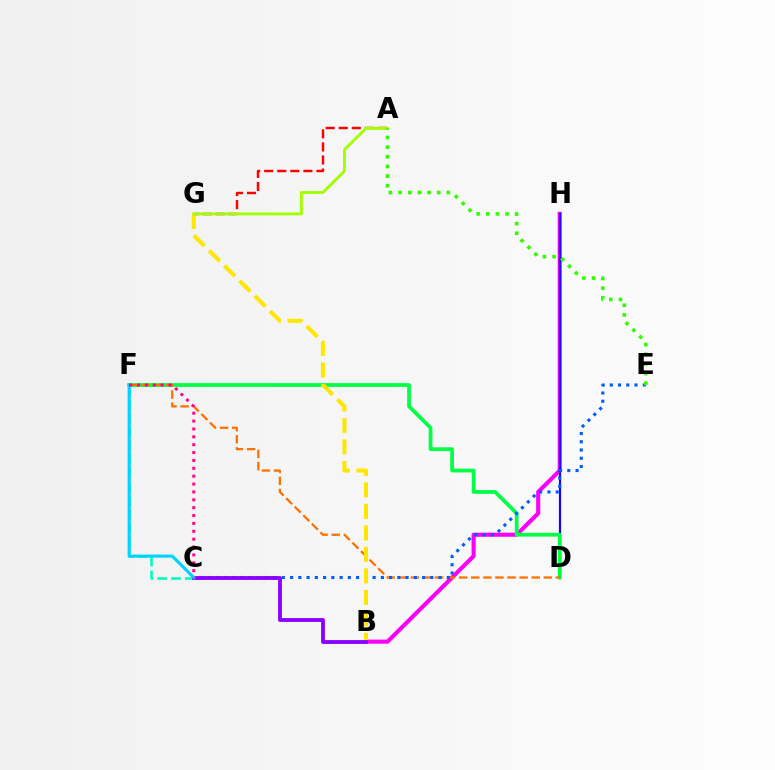{('B', 'H'): [{'color': '#fa00f9', 'line_style': 'solid', 'thickness': 2.96}], ('D', 'H'): [{'color': '#1900ff', 'line_style': 'solid', 'thickness': 1.58}], ('D', 'F'): [{'color': '#00ff45', 'line_style': 'solid', 'thickness': 2.69}, {'color': '#ff7000', 'line_style': 'dashed', 'thickness': 1.64}], ('A', 'G'): [{'color': '#ff0000', 'line_style': 'dashed', 'thickness': 1.77}, {'color': '#a2ff00', 'line_style': 'solid', 'thickness': 2.07}], ('C', 'F'): [{'color': '#00ffbb', 'line_style': 'dashed', 'thickness': 1.87}, {'color': '#00d3ff', 'line_style': 'solid', 'thickness': 2.24}, {'color': '#ff0088', 'line_style': 'dotted', 'thickness': 2.14}], ('C', 'E'): [{'color': '#005dff', 'line_style': 'dotted', 'thickness': 2.24}], ('B', 'G'): [{'color': '#ffe600', 'line_style': 'dashed', 'thickness': 2.92}], ('B', 'C'): [{'color': '#8a00ff', 'line_style': 'solid', 'thickness': 2.76}], ('A', 'E'): [{'color': '#31ff00', 'line_style': 'dotted', 'thickness': 2.62}]}